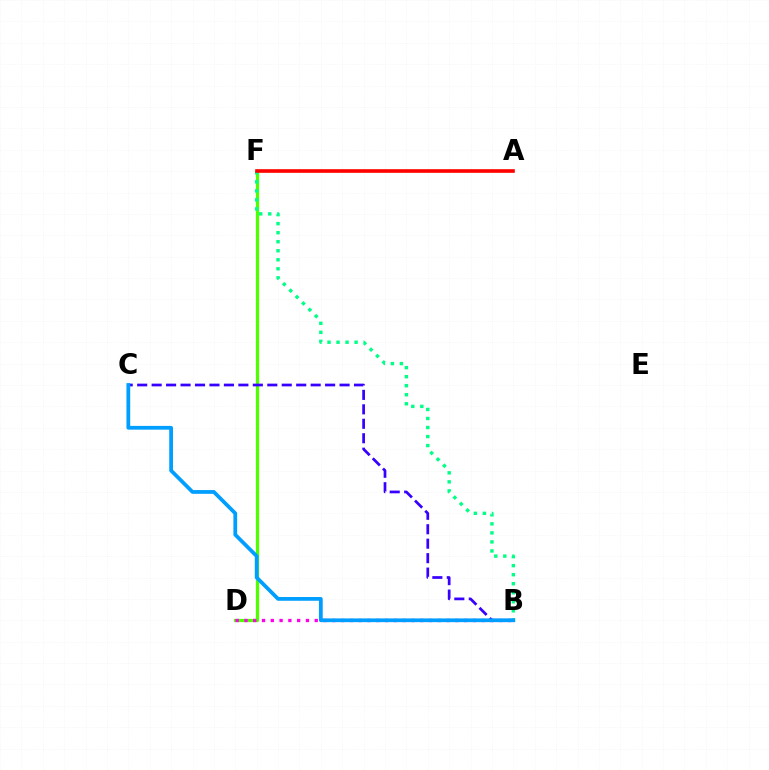{('D', 'F'): [{'color': '#4fff00', 'line_style': 'solid', 'thickness': 2.33}], ('B', 'D'): [{'color': '#ff00ed', 'line_style': 'dotted', 'thickness': 2.39}], ('B', 'C'): [{'color': '#3700ff', 'line_style': 'dashed', 'thickness': 1.96}, {'color': '#009eff', 'line_style': 'solid', 'thickness': 2.7}], ('B', 'F'): [{'color': '#00ff86', 'line_style': 'dotted', 'thickness': 2.45}], ('A', 'F'): [{'color': '#ffd500', 'line_style': 'solid', 'thickness': 1.63}, {'color': '#ff0000', 'line_style': 'solid', 'thickness': 2.61}]}